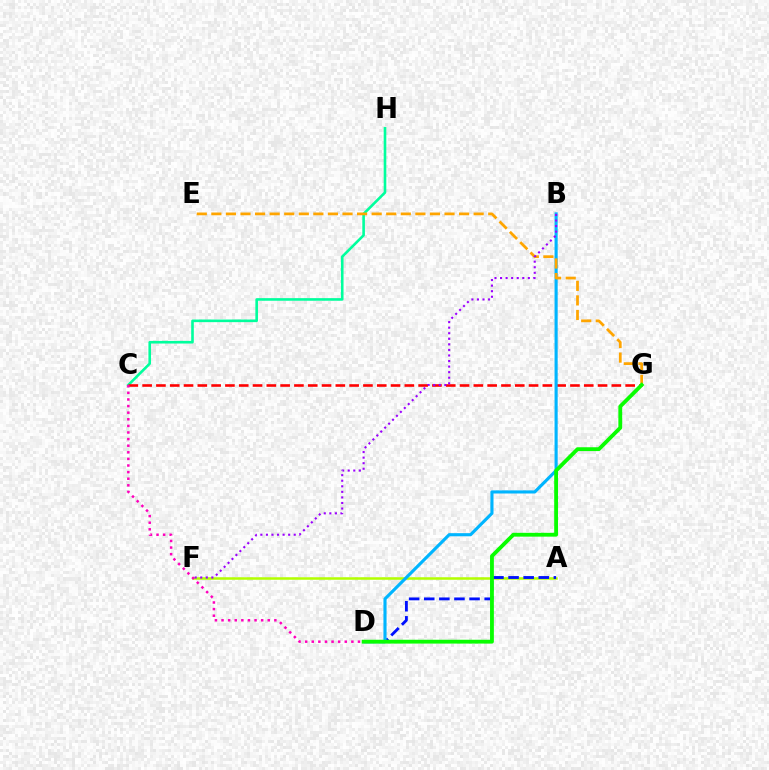{('A', 'F'): [{'color': '#b3ff00', 'line_style': 'solid', 'thickness': 1.81}], ('C', 'H'): [{'color': '#00ff9d', 'line_style': 'solid', 'thickness': 1.88}], ('A', 'D'): [{'color': '#0010ff', 'line_style': 'dashed', 'thickness': 2.05}], ('C', 'G'): [{'color': '#ff0000', 'line_style': 'dashed', 'thickness': 1.87}], ('B', 'D'): [{'color': '#00b5ff', 'line_style': 'solid', 'thickness': 2.25}], ('E', 'G'): [{'color': '#ffa500', 'line_style': 'dashed', 'thickness': 1.98}], ('B', 'F'): [{'color': '#9b00ff', 'line_style': 'dotted', 'thickness': 1.51}], ('D', 'G'): [{'color': '#08ff00', 'line_style': 'solid', 'thickness': 2.76}], ('C', 'D'): [{'color': '#ff00bd', 'line_style': 'dotted', 'thickness': 1.79}]}